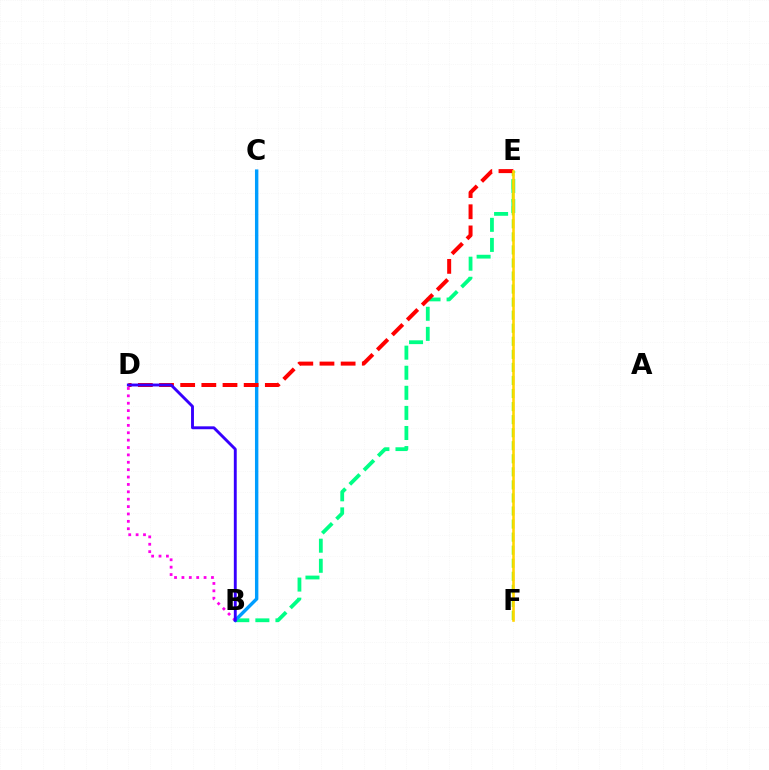{('B', 'E'): [{'color': '#00ff86', 'line_style': 'dashed', 'thickness': 2.73}], ('E', 'F'): [{'color': '#4fff00', 'line_style': 'dashed', 'thickness': 1.77}, {'color': '#ffd500', 'line_style': 'solid', 'thickness': 1.87}], ('B', 'C'): [{'color': '#009eff', 'line_style': 'solid', 'thickness': 2.45}], ('D', 'E'): [{'color': '#ff0000', 'line_style': 'dashed', 'thickness': 2.88}], ('B', 'D'): [{'color': '#ff00ed', 'line_style': 'dotted', 'thickness': 2.01}, {'color': '#3700ff', 'line_style': 'solid', 'thickness': 2.08}]}